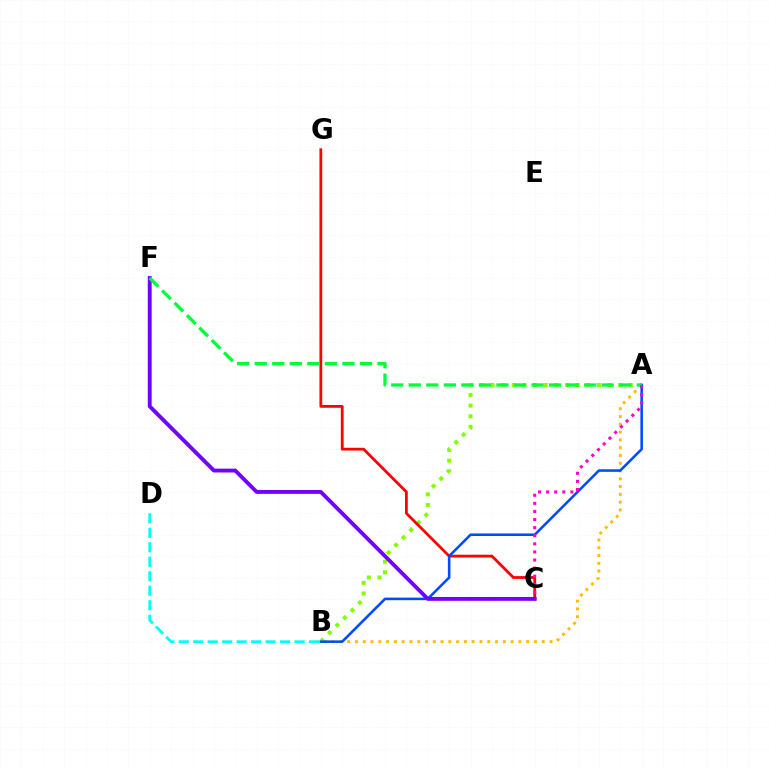{('A', 'B'): [{'color': '#84ff00', 'line_style': 'dotted', 'thickness': 2.89}, {'color': '#ffbd00', 'line_style': 'dotted', 'thickness': 2.11}, {'color': '#004bff', 'line_style': 'solid', 'thickness': 1.84}], ('C', 'G'): [{'color': '#ff0000', 'line_style': 'solid', 'thickness': 2.0}], ('C', 'F'): [{'color': '#7200ff', 'line_style': 'solid', 'thickness': 2.78}], ('B', 'D'): [{'color': '#00fff6', 'line_style': 'dashed', 'thickness': 1.97}], ('A', 'F'): [{'color': '#00ff39', 'line_style': 'dashed', 'thickness': 2.38}], ('A', 'C'): [{'color': '#ff00cf', 'line_style': 'dotted', 'thickness': 2.2}]}